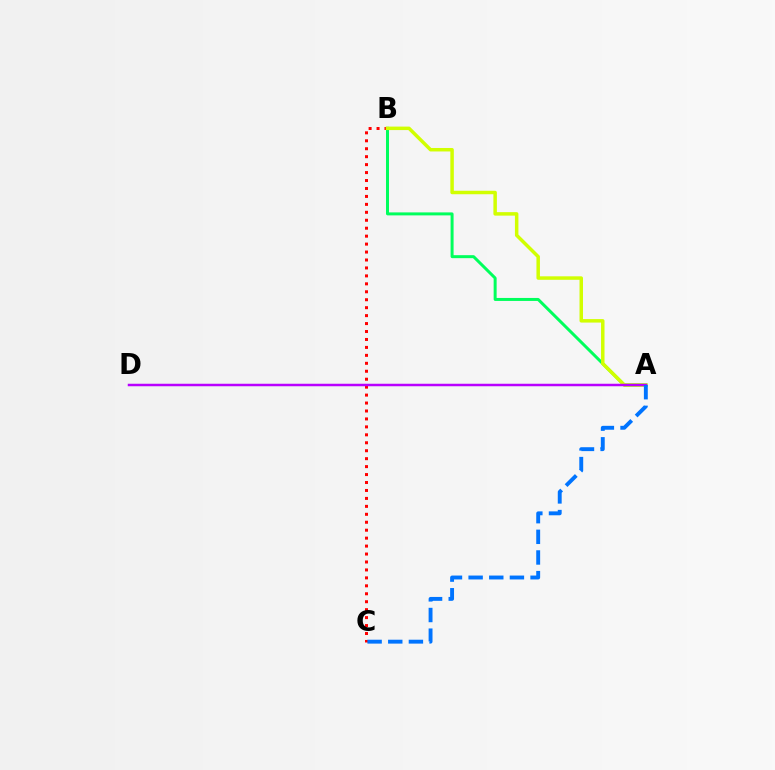{('B', 'C'): [{'color': '#ff0000', 'line_style': 'dotted', 'thickness': 2.16}], ('A', 'B'): [{'color': '#00ff5c', 'line_style': 'solid', 'thickness': 2.15}, {'color': '#d1ff00', 'line_style': 'solid', 'thickness': 2.51}], ('A', 'D'): [{'color': '#b900ff', 'line_style': 'solid', 'thickness': 1.79}], ('A', 'C'): [{'color': '#0074ff', 'line_style': 'dashed', 'thickness': 2.8}]}